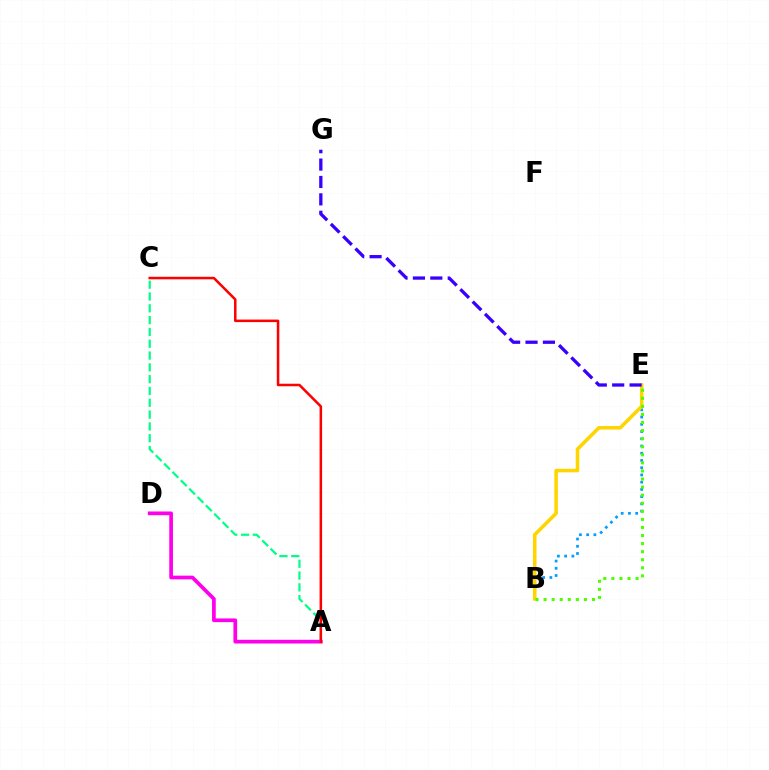{('A', 'D'): [{'color': '#ff00ed', 'line_style': 'solid', 'thickness': 2.67}], ('B', 'E'): [{'color': '#009eff', 'line_style': 'dotted', 'thickness': 1.97}, {'color': '#ffd500', 'line_style': 'solid', 'thickness': 2.56}, {'color': '#4fff00', 'line_style': 'dotted', 'thickness': 2.19}], ('A', 'C'): [{'color': '#00ff86', 'line_style': 'dashed', 'thickness': 1.6}, {'color': '#ff0000', 'line_style': 'solid', 'thickness': 1.82}], ('E', 'G'): [{'color': '#3700ff', 'line_style': 'dashed', 'thickness': 2.36}]}